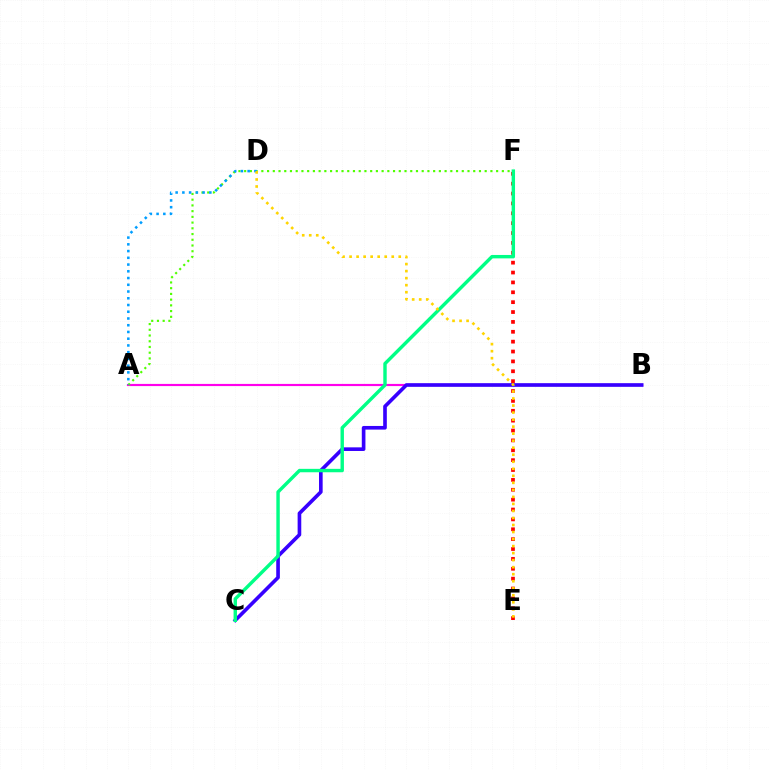{('A', 'B'): [{'color': '#ff00ed', 'line_style': 'solid', 'thickness': 1.57}], ('B', 'C'): [{'color': '#3700ff', 'line_style': 'solid', 'thickness': 2.62}], ('E', 'F'): [{'color': '#ff0000', 'line_style': 'dotted', 'thickness': 2.68}], ('C', 'F'): [{'color': '#00ff86', 'line_style': 'solid', 'thickness': 2.46}], ('A', 'F'): [{'color': '#4fff00', 'line_style': 'dotted', 'thickness': 1.56}], ('A', 'D'): [{'color': '#009eff', 'line_style': 'dotted', 'thickness': 1.83}], ('D', 'E'): [{'color': '#ffd500', 'line_style': 'dotted', 'thickness': 1.91}]}